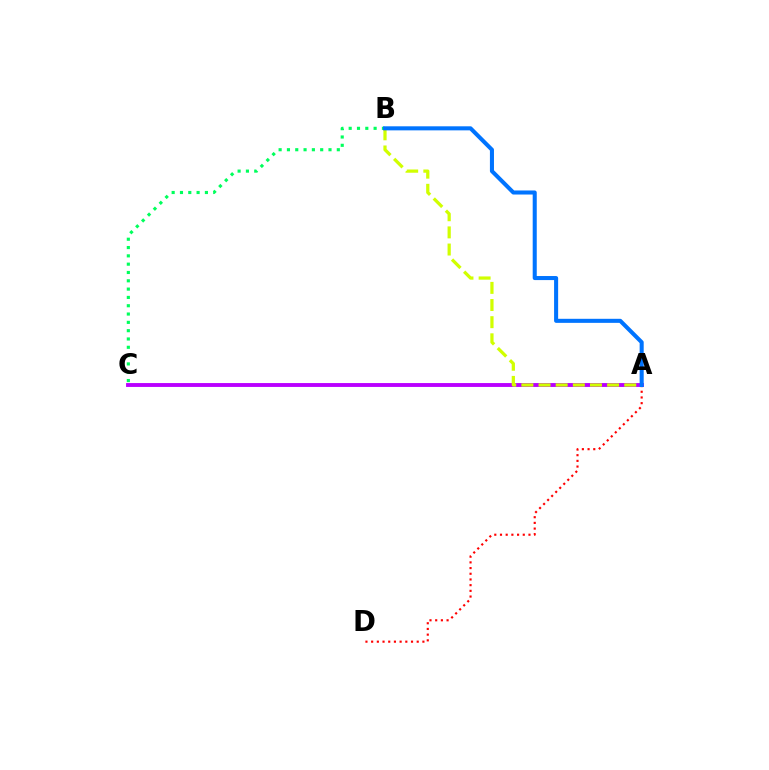{('A', 'C'): [{'color': '#b900ff', 'line_style': 'solid', 'thickness': 2.79}], ('A', 'B'): [{'color': '#d1ff00', 'line_style': 'dashed', 'thickness': 2.33}, {'color': '#0074ff', 'line_style': 'solid', 'thickness': 2.92}], ('B', 'C'): [{'color': '#00ff5c', 'line_style': 'dotted', 'thickness': 2.26}], ('A', 'D'): [{'color': '#ff0000', 'line_style': 'dotted', 'thickness': 1.55}]}